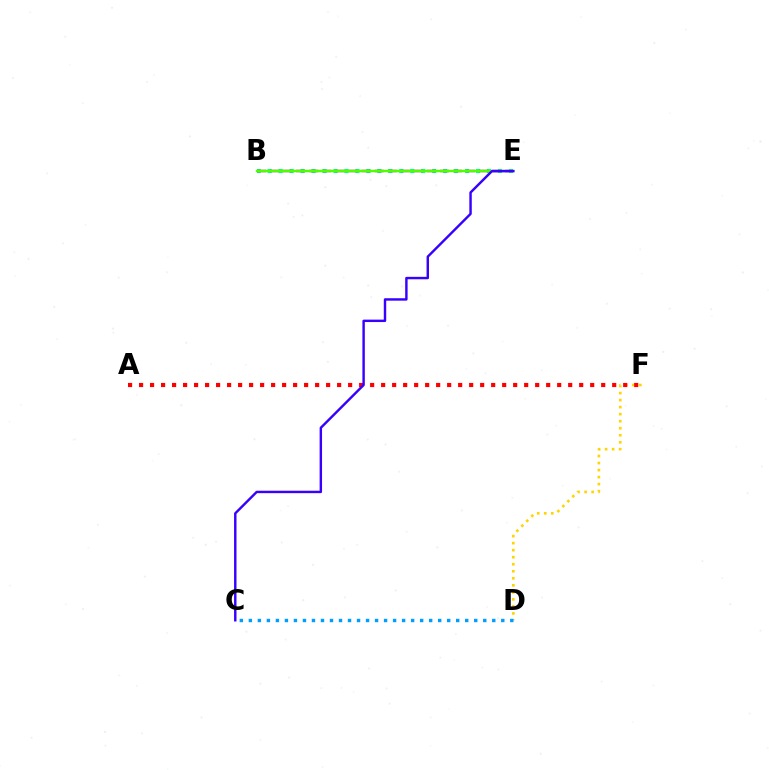{('D', 'F'): [{'color': '#ffd500', 'line_style': 'dotted', 'thickness': 1.91}], ('B', 'E'): [{'color': '#00ff86', 'line_style': 'dotted', 'thickness': 2.98}, {'color': '#ff00ed', 'line_style': 'dashed', 'thickness': 1.77}, {'color': '#4fff00', 'line_style': 'solid', 'thickness': 1.77}], ('C', 'D'): [{'color': '#009eff', 'line_style': 'dotted', 'thickness': 2.45}], ('A', 'F'): [{'color': '#ff0000', 'line_style': 'dotted', 'thickness': 2.99}], ('C', 'E'): [{'color': '#3700ff', 'line_style': 'solid', 'thickness': 1.75}]}